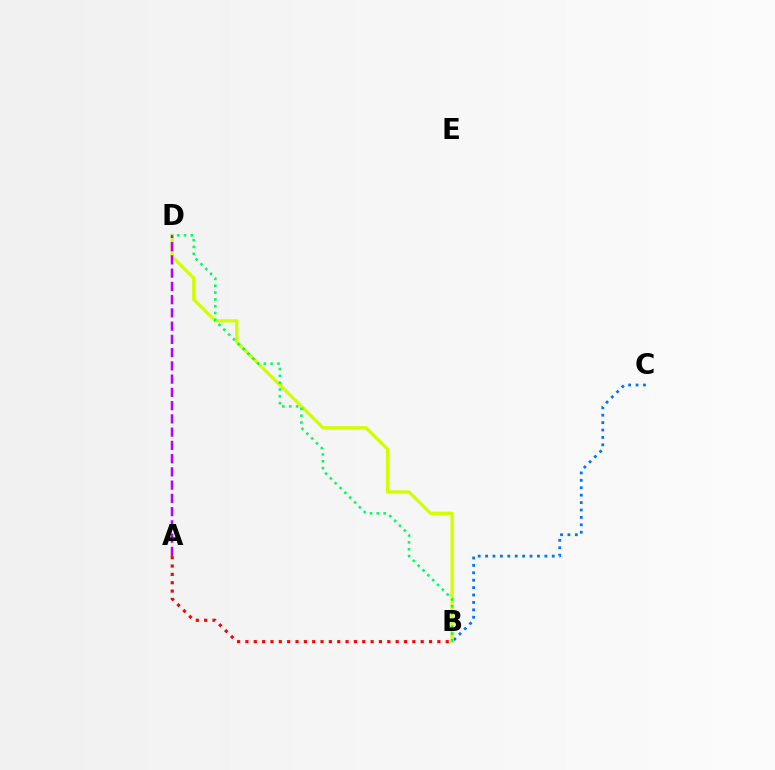{('B', 'C'): [{'color': '#0074ff', 'line_style': 'dotted', 'thickness': 2.01}], ('B', 'D'): [{'color': '#d1ff00', 'line_style': 'solid', 'thickness': 2.36}, {'color': '#00ff5c', 'line_style': 'dotted', 'thickness': 1.85}], ('A', 'D'): [{'color': '#b900ff', 'line_style': 'dashed', 'thickness': 1.8}], ('A', 'B'): [{'color': '#ff0000', 'line_style': 'dotted', 'thickness': 2.27}]}